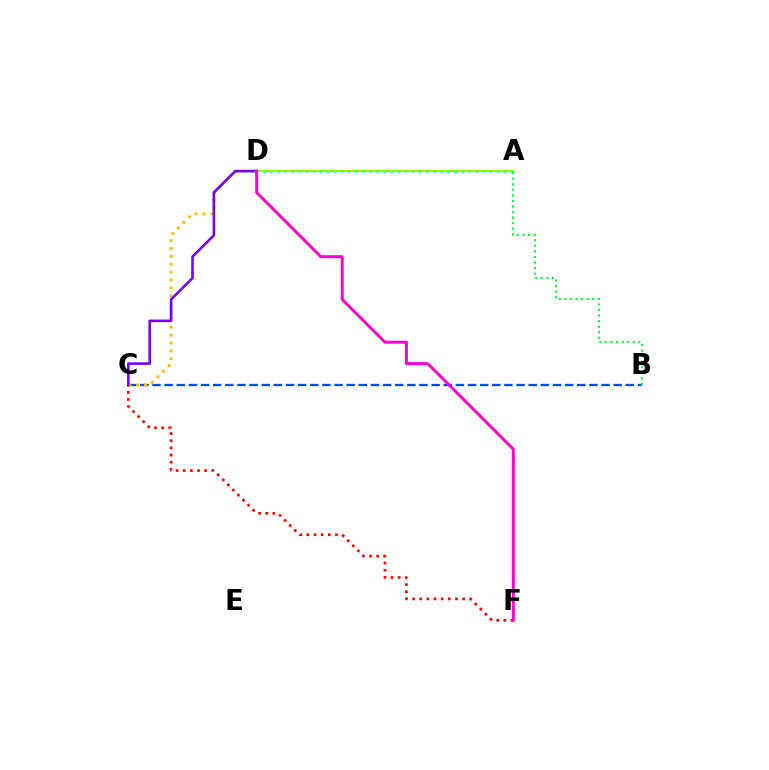{('B', 'C'): [{'color': '#004bff', 'line_style': 'dashed', 'thickness': 1.65}], ('C', 'F'): [{'color': '#ff0000', 'line_style': 'dotted', 'thickness': 1.94}], ('C', 'D'): [{'color': '#ffbd00', 'line_style': 'dotted', 'thickness': 2.14}, {'color': '#7200ff', 'line_style': 'solid', 'thickness': 1.87}], ('A', 'B'): [{'color': '#00ff39', 'line_style': 'dotted', 'thickness': 1.51}], ('A', 'D'): [{'color': '#00fff6', 'line_style': 'dotted', 'thickness': 1.92}, {'color': '#84ff00', 'line_style': 'solid', 'thickness': 1.52}], ('D', 'F'): [{'color': '#ff00cf', 'line_style': 'solid', 'thickness': 2.12}]}